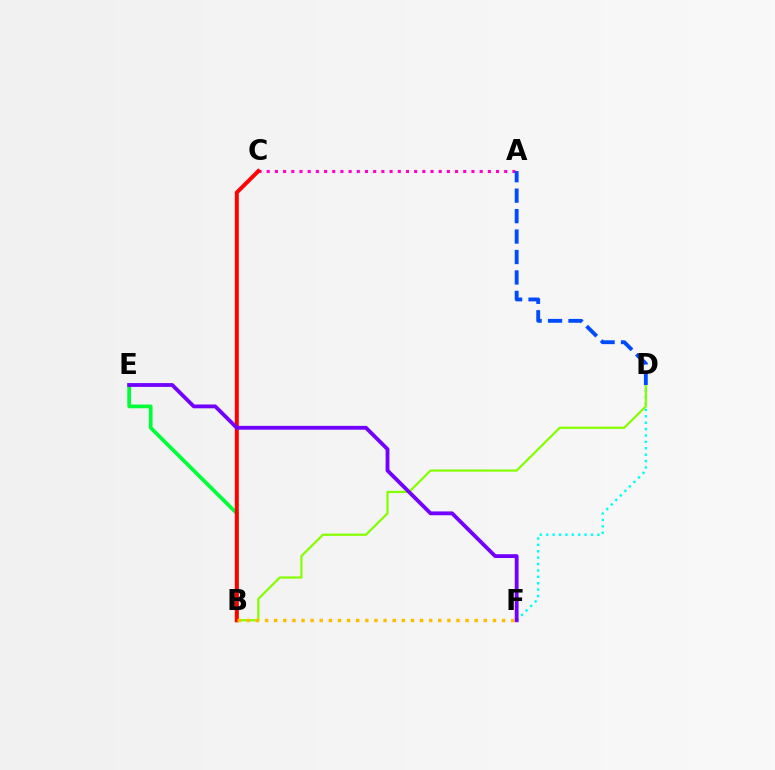{('D', 'F'): [{'color': '#00fff6', 'line_style': 'dotted', 'thickness': 1.74}], ('B', 'E'): [{'color': '#00ff39', 'line_style': 'solid', 'thickness': 2.7}], ('A', 'C'): [{'color': '#ff00cf', 'line_style': 'dotted', 'thickness': 2.22}], ('B', 'D'): [{'color': '#84ff00', 'line_style': 'solid', 'thickness': 1.6}], ('B', 'C'): [{'color': '#ff0000', 'line_style': 'solid', 'thickness': 2.87}], ('B', 'F'): [{'color': '#ffbd00', 'line_style': 'dotted', 'thickness': 2.48}], ('E', 'F'): [{'color': '#7200ff', 'line_style': 'solid', 'thickness': 2.75}], ('A', 'D'): [{'color': '#004bff', 'line_style': 'dashed', 'thickness': 2.78}]}